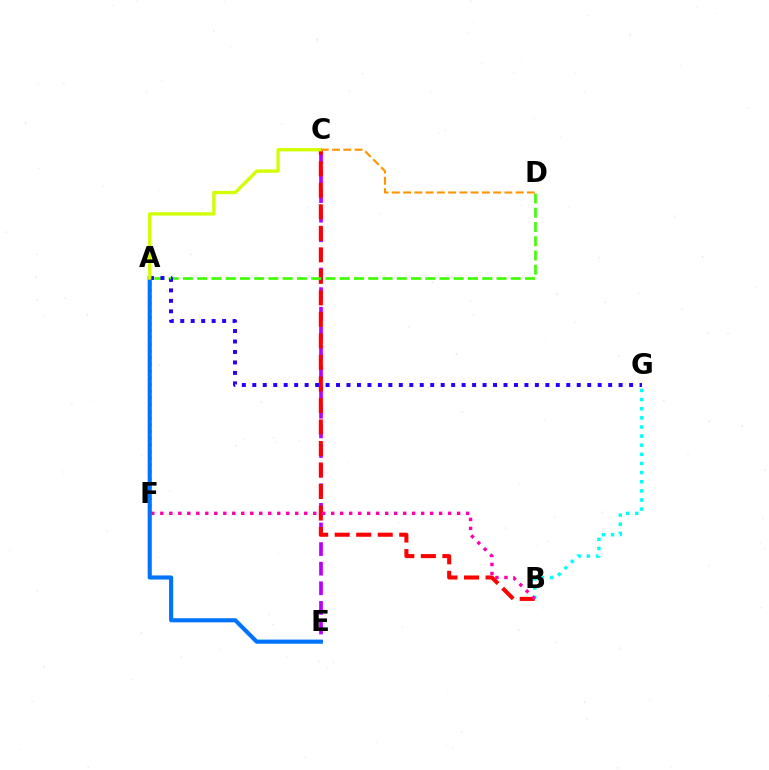{('A', 'F'): [{'color': '#00ff5c', 'line_style': 'dotted', 'thickness': 1.83}], ('C', 'E'): [{'color': '#b900ff', 'line_style': 'dashed', 'thickness': 2.66}], ('B', 'C'): [{'color': '#ff0000', 'line_style': 'dashed', 'thickness': 2.92}], ('A', 'E'): [{'color': '#0074ff', 'line_style': 'solid', 'thickness': 2.97}], ('A', 'D'): [{'color': '#3dff00', 'line_style': 'dashed', 'thickness': 1.94}], ('B', 'G'): [{'color': '#00fff6', 'line_style': 'dotted', 'thickness': 2.48}], ('A', 'G'): [{'color': '#2500ff', 'line_style': 'dotted', 'thickness': 2.84}], ('B', 'F'): [{'color': '#ff00ac', 'line_style': 'dotted', 'thickness': 2.44}], ('A', 'C'): [{'color': '#d1ff00', 'line_style': 'solid', 'thickness': 2.38}], ('C', 'D'): [{'color': '#ff9400', 'line_style': 'dashed', 'thickness': 1.53}]}